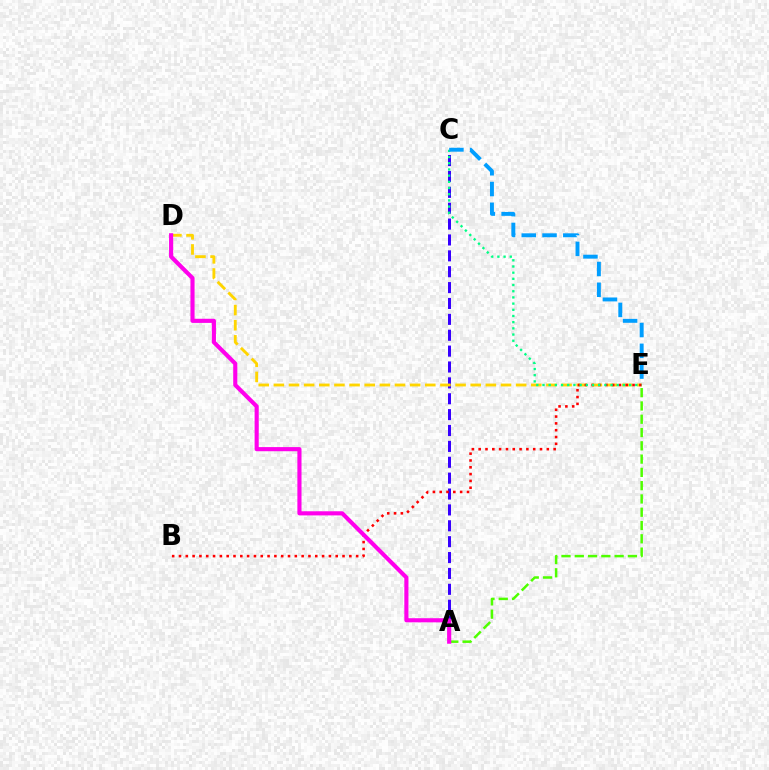{('A', 'C'): [{'color': '#3700ff', 'line_style': 'dashed', 'thickness': 2.16}], ('D', 'E'): [{'color': '#ffd500', 'line_style': 'dashed', 'thickness': 2.06}], ('A', 'E'): [{'color': '#4fff00', 'line_style': 'dashed', 'thickness': 1.8}], ('B', 'E'): [{'color': '#ff0000', 'line_style': 'dotted', 'thickness': 1.85}], ('C', 'E'): [{'color': '#00ff86', 'line_style': 'dotted', 'thickness': 1.68}, {'color': '#009eff', 'line_style': 'dashed', 'thickness': 2.82}], ('A', 'D'): [{'color': '#ff00ed', 'line_style': 'solid', 'thickness': 2.97}]}